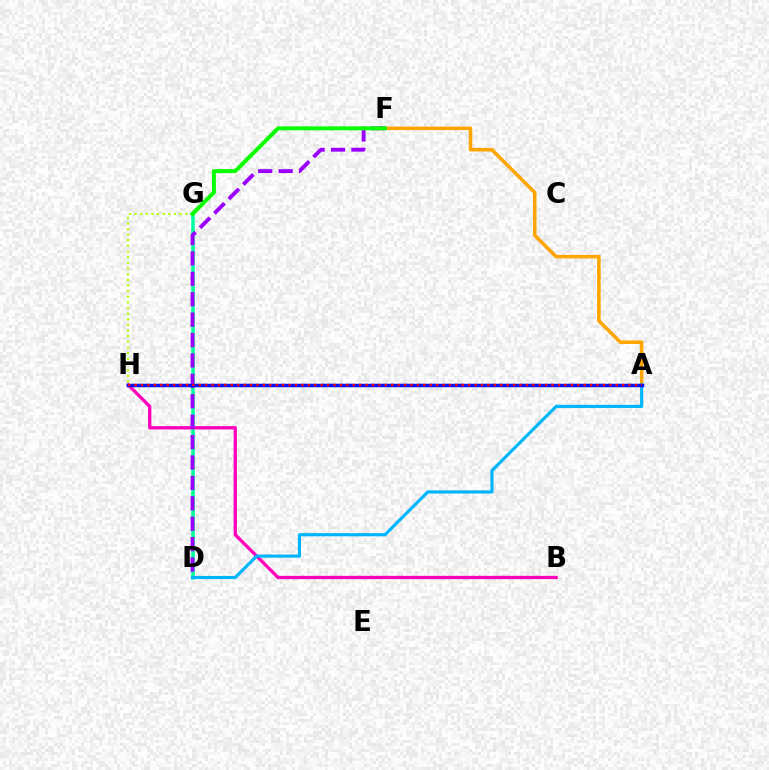{('D', 'G'): [{'color': '#00ff9d', 'line_style': 'solid', 'thickness': 2.54}], ('A', 'F'): [{'color': '#ffa500', 'line_style': 'solid', 'thickness': 2.54}], ('G', 'H'): [{'color': '#b3ff00', 'line_style': 'dotted', 'thickness': 1.53}], ('B', 'H'): [{'color': '#ff00bd', 'line_style': 'solid', 'thickness': 2.37}], ('A', 'D'): [{'color': '#00b5ff', 'line_style': 'solid', 'thickness': 2.28}], ('D', 'F'): [{'color': '#9b00ff', 'line_style': 'dashed', 'thickness': 2.77}], ('F', 'G'): [{'color': '#08ff00', 'line_style': 'solid', 'thickness': 2.85}], ('A', 'H'): [{'color': '#0010ff', 'line_style': 'solid', 'thickness': 2.52}, {'color': '#ff0000', 'line_style': 'dotted', 'thickness': 1.74}]}